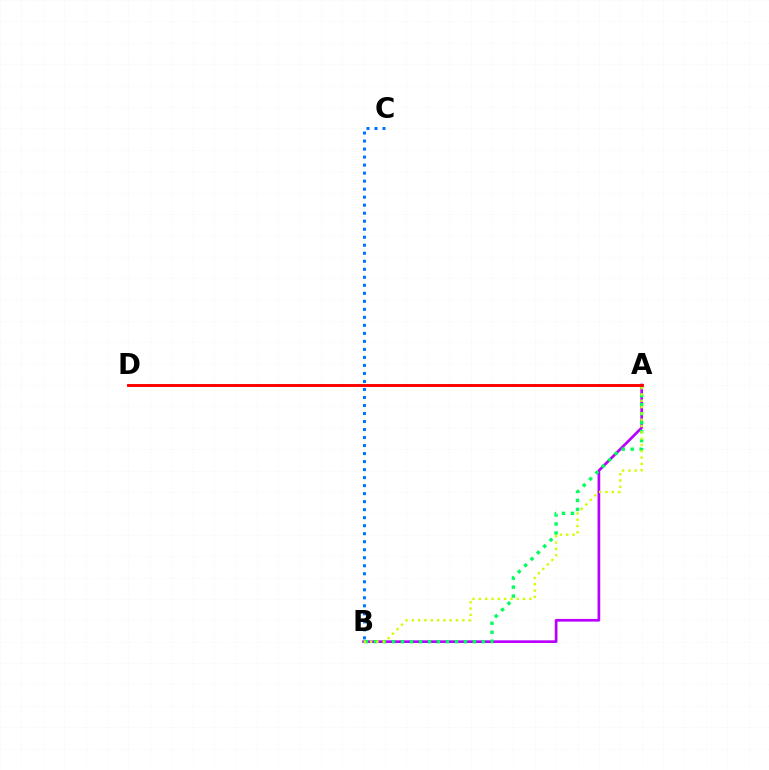{('A', 'B'): [{'color': '#b900ff', 'line_style': 'solid', 'thickness': 1.94}, {'color': '#00ff5c', 'line_style': 'dotted', 'thickness': 2.44}, {'color': '#d1ff00', 'line_style': 'dotted', 'thickness': 1.72}], ('B', 'C'): [{'color': '#0074ff', 'line_style': 'dotted', 'thickness': 2.18}], ('A', 'D'): [{'color': '#ff0000', 'line_style': 'solid', 'thickness': 2.1}]}